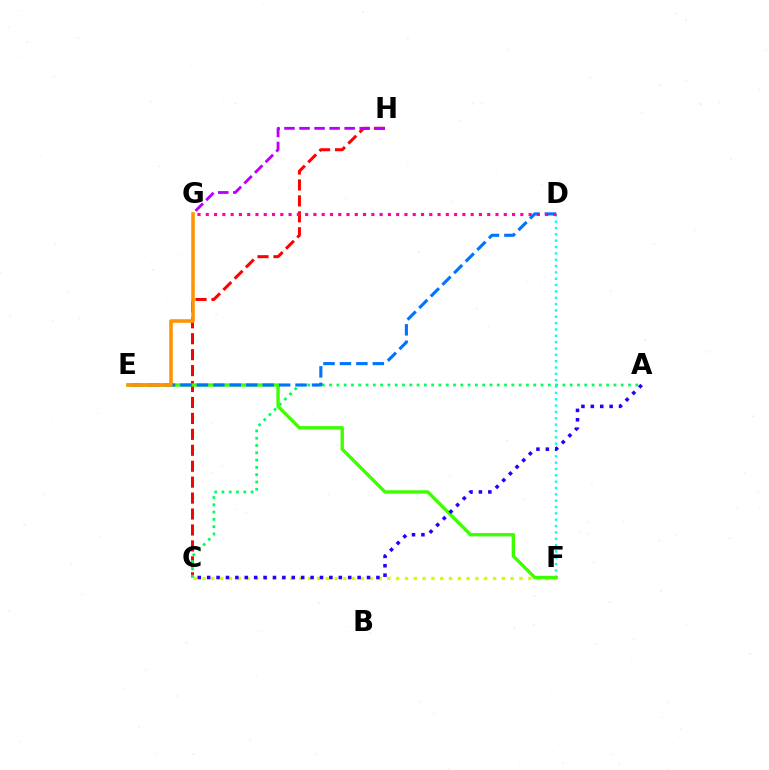{('C', 'H'): [{'color': '#ff0000', 'line_style': 'dashed', 'thickness': 2.17}], ('A', 'C'): [{'color': '#00ff5c', 'line_style': 'dotted', 'thickness': 1.98}, {'color': '#2500ff', 'line_style': 'dotted', 'thickness': 2.56}], ('C', 'F'): [{'color': '#d1ff00', 'line_style': 'dotted', 'thickness': 2.39}], ('D', 'F'): [{'color': '#00fff6', 'line_style': 'dotted', 'thickness': 1.72}], ('E', 'F'): [{'color': '#3dff00', 'line_style': 'solid', 'thickness': 2.41}], ('D', 'E'): [{'color': '#0074ff', 'line_style': 'dashed', 'thickness': 2.23}], ('E', 'G'): [{'color': '#ff9400', 'line_style': 'solid', 'thickness': 2.56}], ('D', 'G'): [{'color': '#ff00ac', 'line_style': 'dotted', 'thickness': 2.25}], ('G', 'H'): [{'color': '#b900ff', 'line_style': 'dashed', 'thickness': 2.04}]}